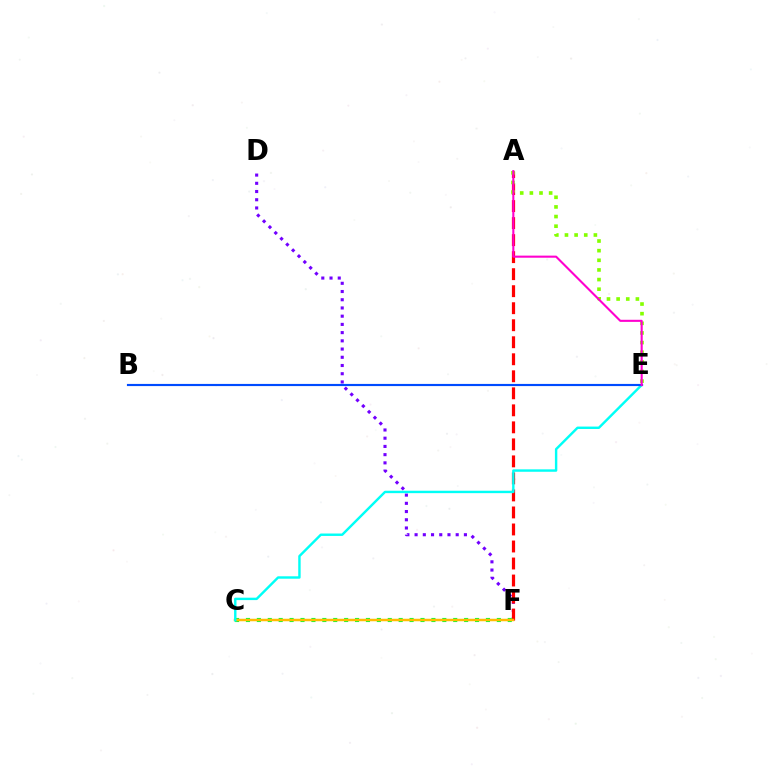{('D', 'F'): [{'color': '#7200ff', 'line_style': 'dotted', 'thickness': 2.23}], ('A', 'F'): [{'color': '#ff0000', 'line_style': 'dashed', 'thickness': 2.31}], ('C', 'F'): [{'color': '#00ff39', 'line_style': 'dotted', 'thickness': 2.96}, {'color': '#ffbd00', 'line_style': 'solid', 'thickness': 1.79}], ('C', 'E'): [{'color': '#00fff6', 'line_style': 'solid', 'thickness': 1.74}], ('A', 'E'): [{'color': '#84ff00', 'line_style': 'dotted', 'thickness': 2.62}, {'color': '#ff00cf', 'line_style': 'solid', 'thickness': 1.51}], ('B', 'E'): [{'color': '#004bff', 'line_style': 'solid', 'thickness': 1.55}]}